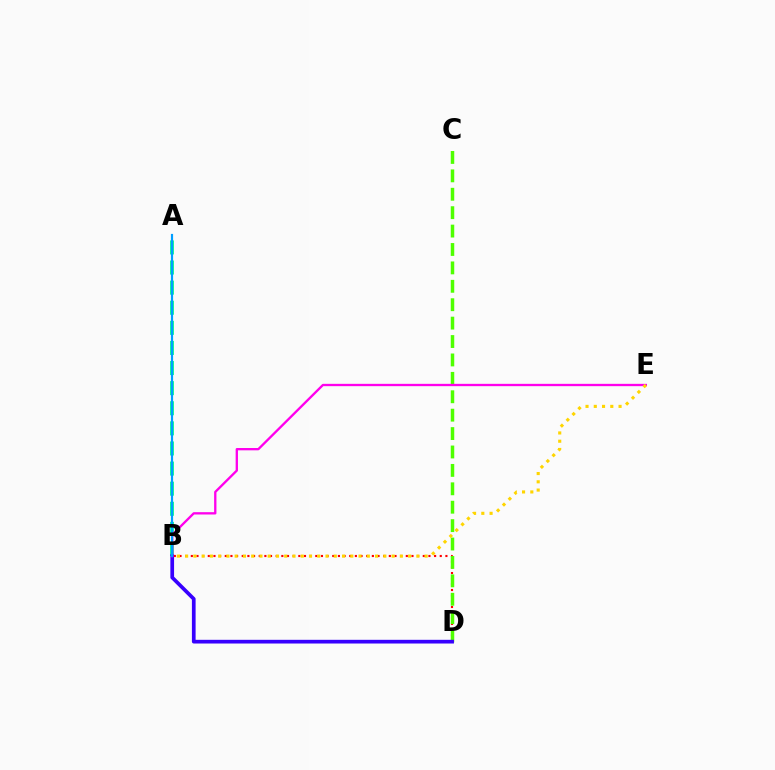{('A', 'B'): [{'color': '#00ff86', 'line_style': 'dashed', 'thickness': 2.73}, {'color': '#009eff', 'line_style': 'solid', 'thickness': 1.58}], ('B', 'D'): [{'color': '#ff0000', 'line_style': 'dotted', 'thickness': 1.54}, {'color': '#3700ff', 'line_style': 'solid', 'thickness': 2.66}], ('C', 'D'): [{'color': '#4fff00', 'line_style': 'dashed', 'thickness': 2.5}], ('B', 'E'): [{'color': '#ff00ed', 'line_style': 'solid', 'thickness': 1.67}, {'color': '#ffd500', 'line_style': 'dotted', 'thickness': 2.24}]}